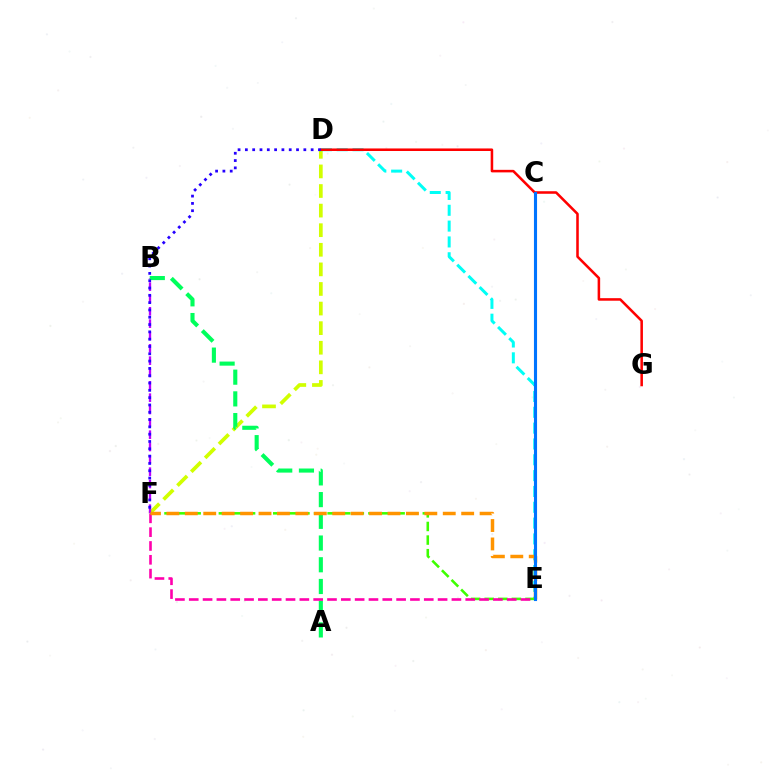{('D', 'F'): [{'color': '#d1ff00', 'line_style': 'dashed', 'thickness': 2.66}, {'color': '#2500ff', 'line_style': 'dotted', 'thickness': 1.99}], ('D', 'E'): [{'color': '#00fff6', 'line_style': 'dashed', 'thickness': 2.15}], ('E', 'F'): [{'color': '#3dff00', 'line_style': 'dashed', 'thickness': 1.85}, {'color': '#ff00ac', 'line_style': 'dashed', 'thickness': 1.88}, {'color': '#ff9400', 'line_style': 'dashed', 'thickness': 2.5}], ('B', 'F'): [{'color': '#b900ff', 'line_style': 'dashed', 'thickness': 1.68}], ('D', 'G'): [{'color': '#ff0000', 'line_style': 'solid', 'thickness': 1.83}], ('A', 'B'): [{'color': '#00ff5c', 'line_style': 'dashed', 'thickness': 2.95}], ('C', 'E'): [{'color': '#0074ff', 'line_style': 'solid', 'thickness': 2.23}]}